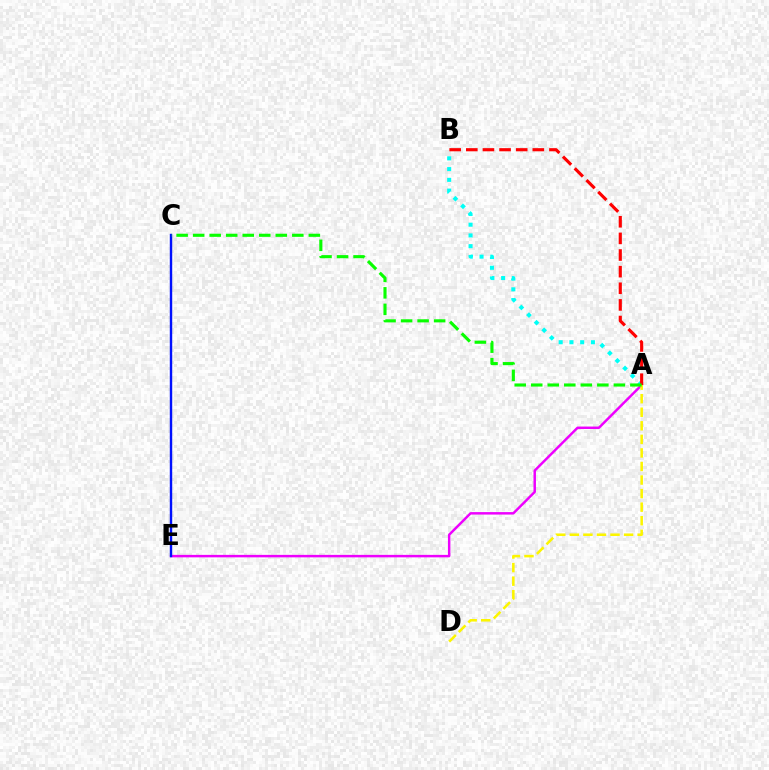{('A', 'E'): [{'color': '#ee00ff', 'line_style': 'solid', 'thickness': 1.78}], ('A', 'B'): [{'color': '#00fff6', 'line_style': 'dotted', 'thickness': 2.92}, {'color': '#ff0000', 'line_style': 'dashed', 'thickness': 2.26}], ('C', 'E'): [{'color': '#0010ff', 'line_style': 'solid', 'thickness': 1.74}], ('A', 'D'): [{'color': '#fcf500', 'line_style': 'dashed', 'thickness': 1.84}], ('A', 'C'): [{'color': '#08ff00', 'line_style': 'dashed', 'thickness': 2.25}]}